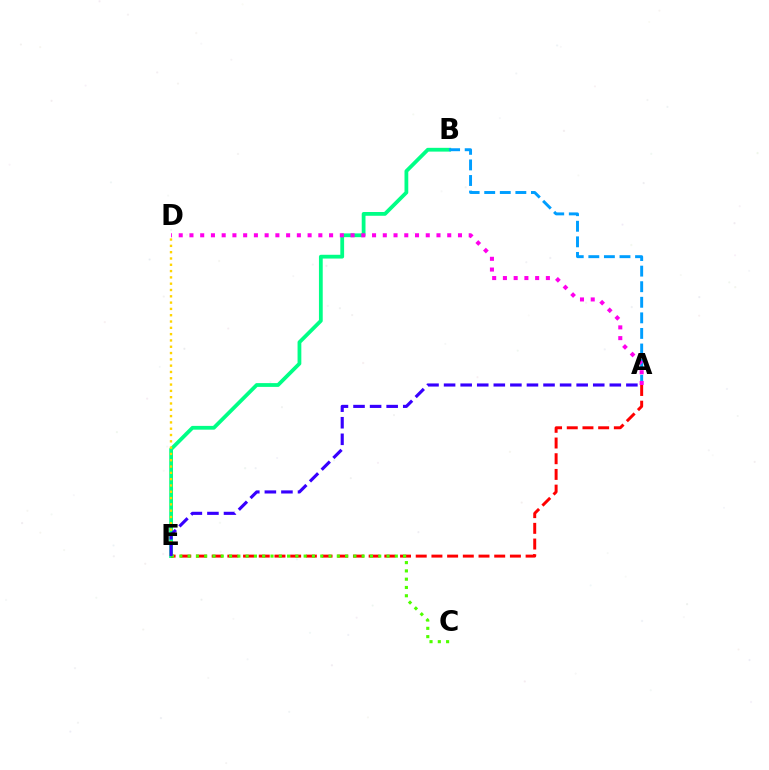{('B', 'E'): [{'color': '#00ff86', 'line_style': 'solid', 'thickness': 2.72}], ('A', 'B'): [{'color': '#009eff', 'line_style': 'dashed', 'thickness': 2.12}], ('D', 'E'): [{'color': '#ffd500', 'line_style': 'dotted', 'thickness': 1.71}], ('A', 'E'): [{'color': '#ff0000', 'line_style': 'dashed', 'thickness': 2.13}, {'color': '#3700ff', 'line_style': 'dashed', 'thickness': 2.25}], ('C', 'E'): [{'color': '#4fff00', 'line_style': 'dotted', 'thickness': 2.25}], ('A', 'D'): [{'color': '#ff00ed', 'line_style': 'dotted', 'thickness': 2.92}]}